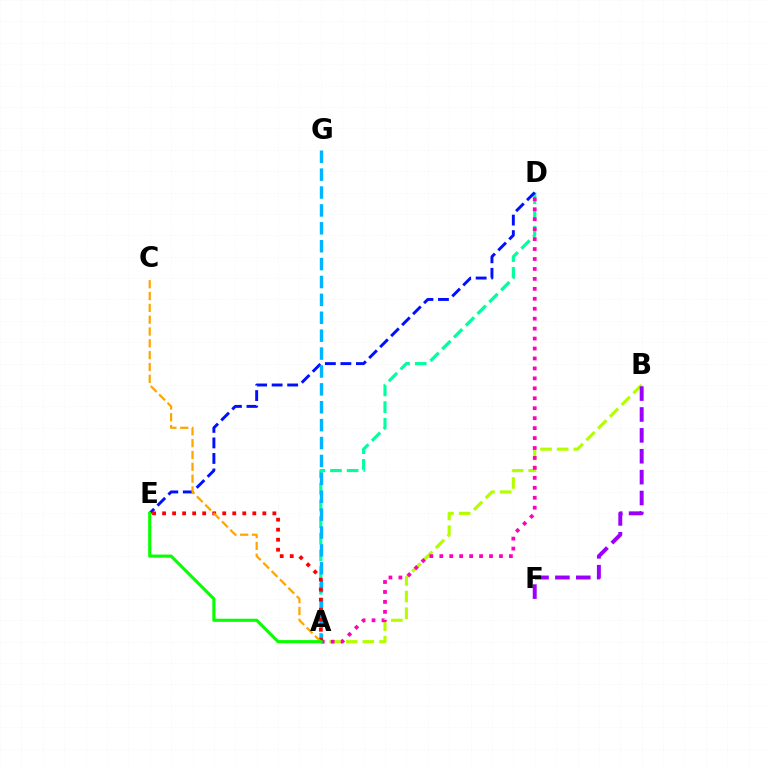{('A', 'B'): [{'color': '#b3ff00', 'line_style': 'dashed', 'thickness': 2.26}], ('A', 'D'): [{'color': '#00ff9d', 'line_style': 'dashed', 'thickness': 2.26}, {'color': '#ff00bd', 'line_style': 'dotted', 'thickness': 2.7}], ('D', 'E'): [{'color': '#0010ff', 'line_style': 'dashed', 'thickness': 2.11}], ('A', 'G'): [{'color': '#00b5ff', 'line_style': 'dashed', 'thickness': 2.43}], ('A', 'E'): [{'color': '#ff0000', 'line_style': 'dotted', 'thickness': 2.72}, {'color': '#08ff00', 'line_style': 'solid', 'thickness': 2.25}], ('A', 'C'): [{'color': '#ffa500', 'line_style': 'dashed', 'thickness': 1.61}], ('B', 'F'): [{'color': '#9b00ff', 'line_style': 'dashed', 'thickness': 2.84}]}